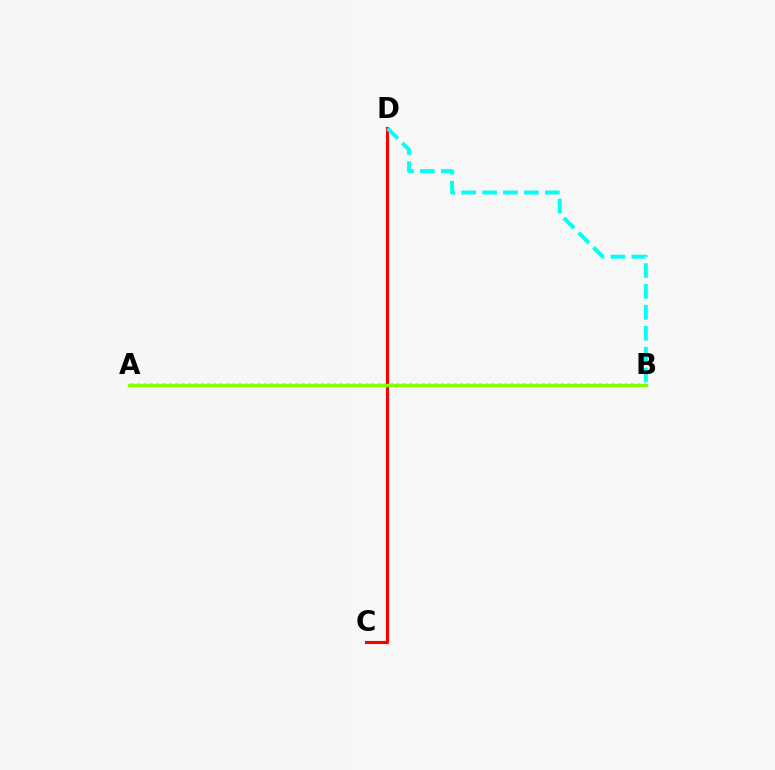{('A', 'B'): [{'color': '#7200ff', 'line_style': 'dotted', 'thickness': 1.72}, {'color': '#84ff00', 'line_style': 'solid', 'thickness': 2.39}], ('C', 'D'): [{'color': '#ff0000', 'line_style': 'solid', 'thickness': 2.24}], ('B', 'D'): [{'color': '#00fff6', 'line_style': 'dashed', 'thickness': 2.84}]}